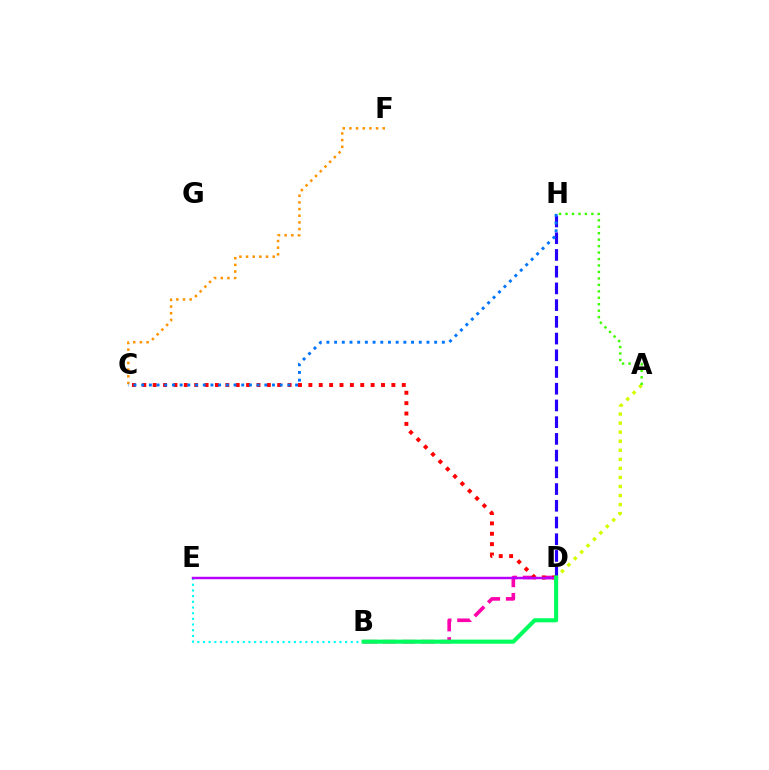{('A', 'D'): [{'color': '#d1ff00', 'line_style': 'dotted', 'thickness': 2.46}], ('B', 'E'): [{'color': '#00fff6', 'line_style': 'dotted', 'thickness': 1.54}], ('B', 'D'): [{'color': '#ff00ac', 'line_style': 'dashed', 'thickness': 2.6}, {'color': '#00ff5c', 'line_style': 'solid', 'thickness': 2.96}], ('C', 'F'): [{'color': '#ff9400', 'line_style': 'dotted', 'thickness': 1.81}], ('D', 'H'): [{'color': '#2500ff', 'line_style': 'dashed', 'thickness': 2.27}], ('A', 'H'): [{'color': '#3dff00', 'line_style': 'dotted', 'thickness': 1.75}], ('C', 'D'): [{'color': '#ff0000', 'line_style': 'dotted', 'thickness': 2.82}], ('D', 'E'): [{'color': '#b900ff', 'line_style': 'solid', 'thickness': 1.75}], ('C', 'H'): [{'color': '#0074ff', 'line_style': 'dotted', 'thickness': 2.09}]}